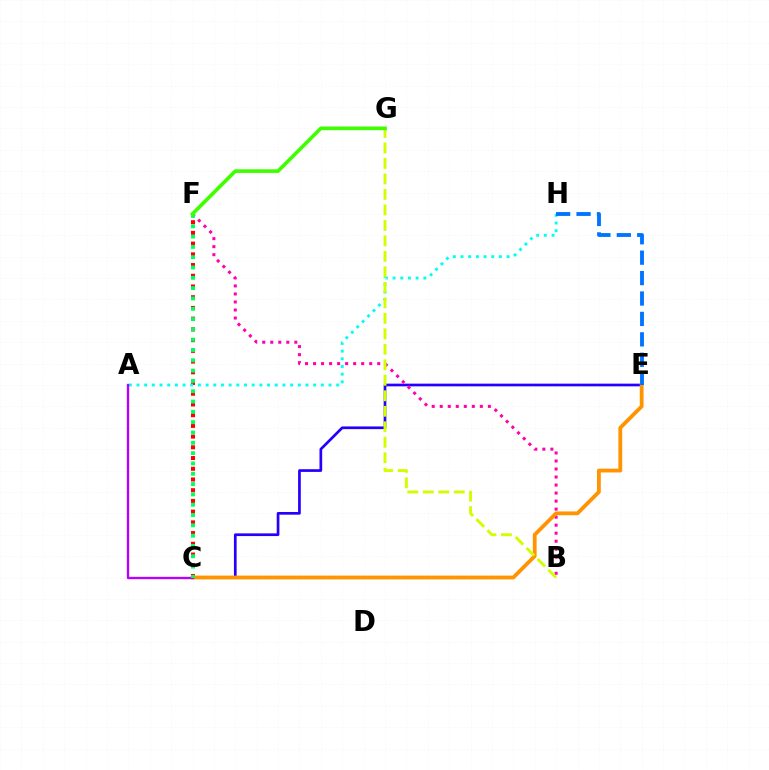{('C', 'E'): [{'color': '#2500ff', 'line_style': 'solid', 'thickness': 1.94}, {'color': '#ff9400', 'line_style': 'solid', 'thickness': 2.75}], ('C', 'F'): [{'color': '#ff0000', 'line_style': 'dotted', 'thickness': 2.91}, {'color': '#00ff5c', 'line_style': 'dotted', 'thickness': 2.8}], ('A', 'H'): [{'color': '#00fff6', 'line_style': 'dotted', 'thickness': 2.09}], ('B', 'F'): [{'color': '#ff00ac', 'line_style': 'dotted', 'thickness': 2.18}], ('A', 'C'): [{'color': '#b900ff', 'line_style': 'solid', 'thickness': 1.69}], ('B', 'G'): [{'color': '#d1ff00', 'line_style': 'dashed', 'thickness': 2.1}], ('F', 'G'): [{'color': '#3dff00', 'line_style': 'solid', 'thickness': 2.62}], ('E', 'H'): [{'color': '#0074ff', 'line_style': 'dashed', 'thickness': 2.77}]}